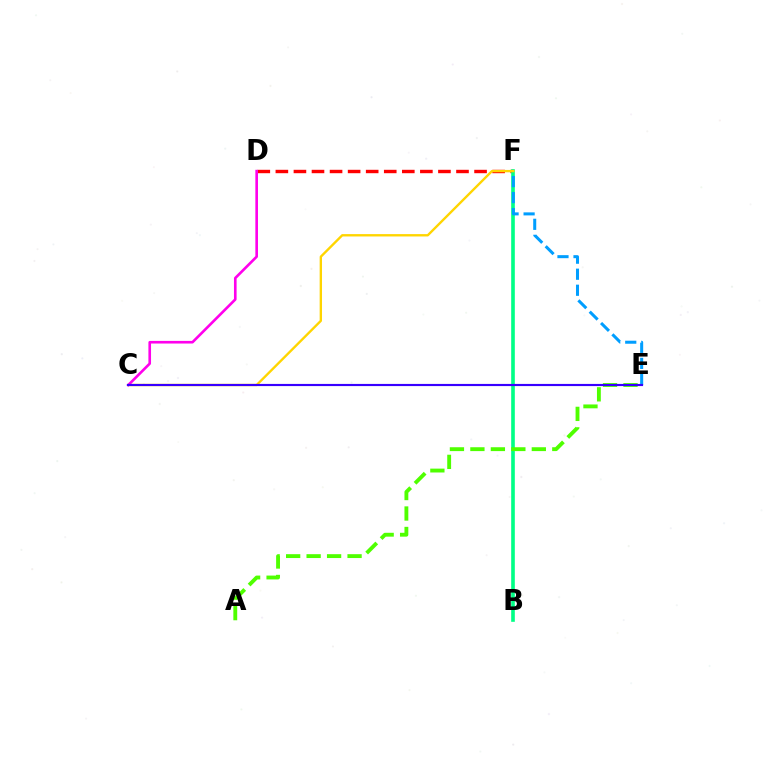{('D', 'F'): [{'color': '#ff0000', 'line_style': 'dashed', 'thickness': 2.45}], ('B', 'F'): [{'color': '#00ff86', 'line_style': 'solid', 'thickness': 2.62}], ('C', 'F'): [{'color': '#ffd500', 'line_style': 'solid', 'thickness': 1.7}], ('A', 'E'): [{'color': '#4fff00', 'line_style': 'dashed', 'thickness': 2.78}], ('C', 'D'): [{'color': '#ff00ed', 'line_style': 'solid', 'thickness': 1.89}], ('E', 'F'): [{'color': '#009eff', 'line_style': 'dashed', 'thickness': 2.18}], ('C', 'E'): [{'color': '#3700ff', 'line_style': 'solid', 'thickness': 1.56}]}